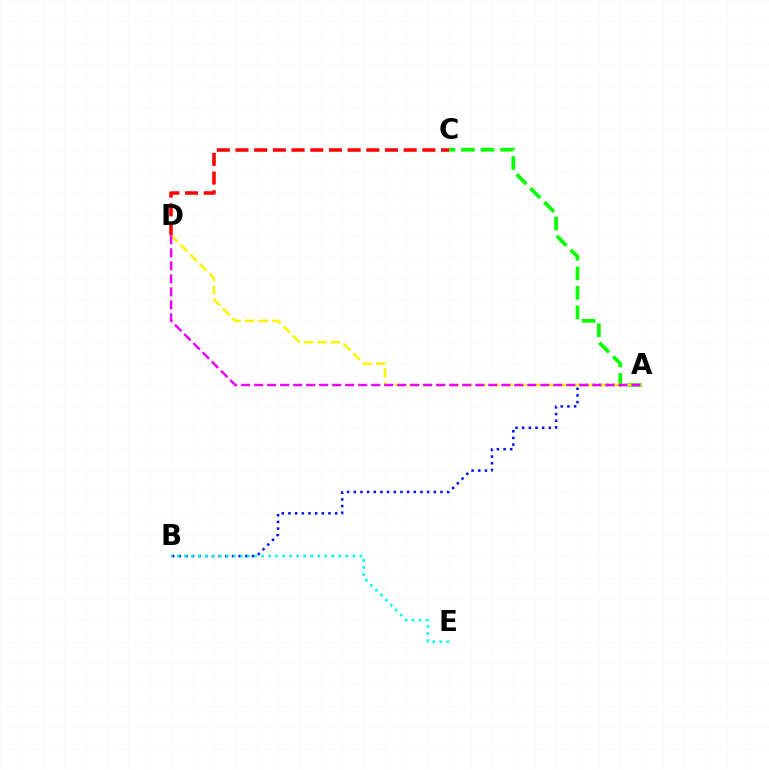{('A', 'B'): [{'color': '#0010ff', 'line_style': 'dotted', 'thickness': 1.81}], ('A', 'C'): [{'color': '#08ff00', 'line_style': 'dashed', 'thickness': 2.66}], ('A', 'D'): [{'color': '#fcf500', 'line_style': 'dashed', 'thickness': 1.84}, {'color': '#ee00ff', 'line_style': 'dashed', 'thickness': 1.77}], ('B', 'E'): [{'color': '#00fff6', 'line_style': 'dotted', 'thickness': 1.91}], ('C', 'D'): [{'color': '#ff0000', 'line_style': 'dashed', 'thickness': 2.54}]}